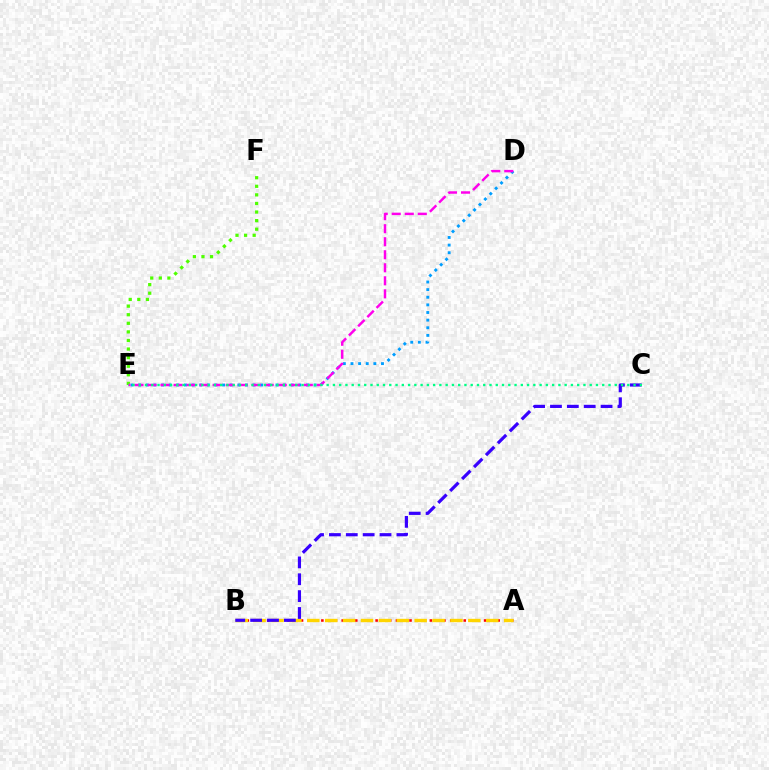{('A', 'B'): [{'color': '#ff0000', 'line_style': 'dotted', 'thickness': 1.84}, {'color': '#ffd500', 'line_style': 'dashed', 'thickness': 2.43}], ('D', 'E'): [{'color': '#009eff', 'line_style': 'dotted', 'thickness': 2.07}, {'color': '#ff00ed', 'line_style': 'dashed', 'thickness': 1.77}], ('E', 'F'): [{'color': '#4fff00', 'line_style': 'dotted', 'thickness': 2.33}], ('B', 'C'): [{'color': '#3700ff', 'line_style': 'dashed', 'thickness': 2.29}], ('C', 'E'): [{'color': '#00ff86', 'line_style': 'dotted', 'thickness': 1.7}]}